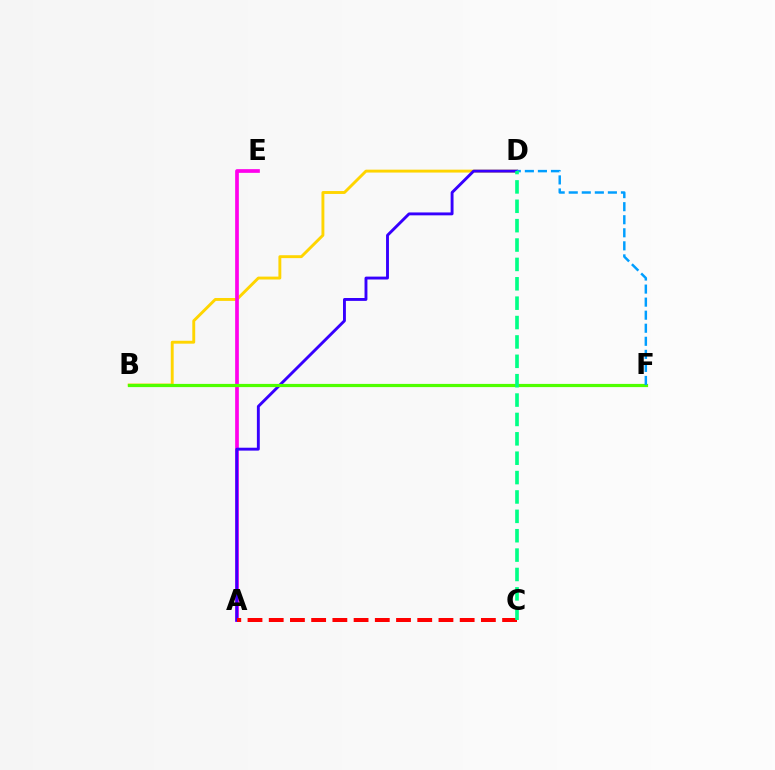{('B', 'D'): [{'color': '#ffd500', 'line_style': 'solid', 'thickness': 2.09}], ('A', 'E'): [{'color': '#ff00ed', 'line_style': 'solid', 'thickness': 2.66}], ('A', 'D'): [{'color': '#3700ff', 'line_style': 'solid', 'thickness': 2.08}], ('A', 'C'): [{'color': '#ff0000', 'line_style': 'dashed', 'thickness': 2.88}], ('B', 'F'): [{'color': '#4fff00', 'line_style': 'solid', 'thickness': 2.3}], ('D', 'F'): [{'color': '#009eff', 'line_style': 'dashed', 'thickness': 1.77}], ('C', 'D'): [{'color': '#00ff86', 'line_style': 'dashed', 'thickness': 2.63}]}